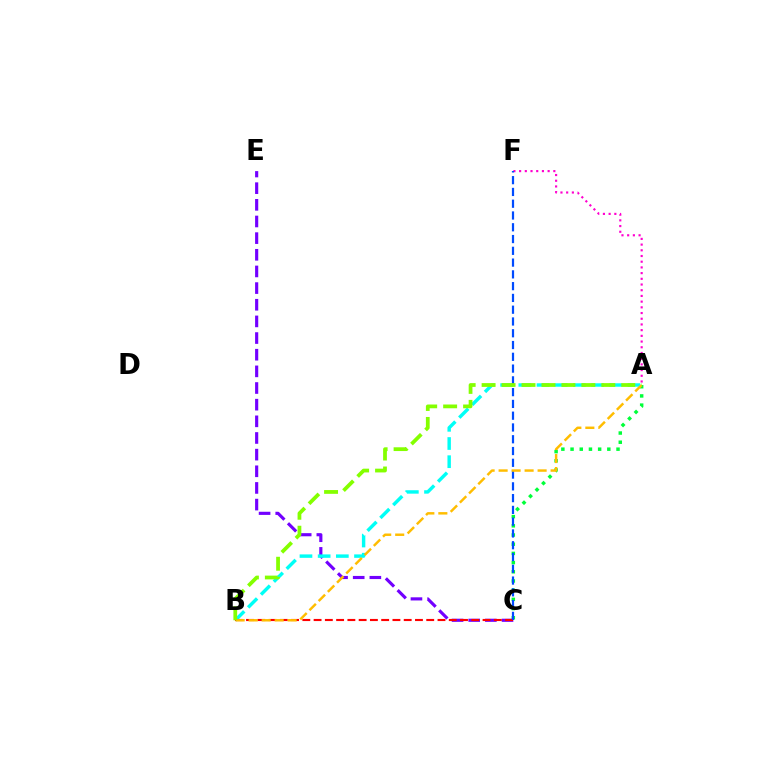{('A', 'C'): [{'color': '#00ff39', 'line_style': 'dotted', 'thickness': 2.5}], ('C', 'E'): [{'color': '#7200ff', 'line_style': 'dashed', 'thickness': 2.26}], ('A', 'B'): [{'color': '#00fff6', 'line_style': 'dashed', 'thickness': 2.47}, {'color': '#ffbd00', 'line_style': 'dashed', 'thickness': 1.77}, {'color': '#84ff00', 'line_style': 'dashed', 'thickness': 2.71}], ('B', 'C'): [{'color': '#ff0000', 'line_style': 'dashed', 'thickness': 1.53}], ('A', 'F'): [{'color': '#ff00cf', 'line_style': 'dotted', 'thickness': 1.55}], ('C', 'F'): [{'color': '#004bff', 'line_style': 'dashed', 'thickness': 1.6}]}